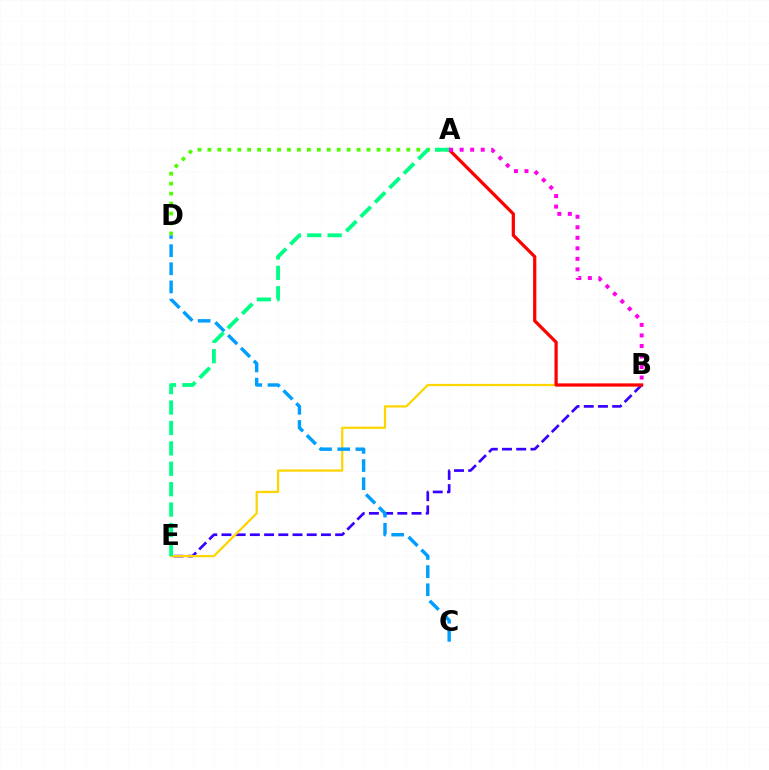{('B', 'E'): [{'color': '#3700ff', 'line_style': 'dashed', 'thickness': 1.93}, {'color': '#ffd500', 'line_style': 'solid', 'thickness': 1.61}], ('A', 'D'): [{'color': '#4fff00', 'line_style': 'dotted', 'thickness': 2.7}], ('C', 'D'): [{'color': '#009eff', 'line_style': 'dashed', 'thickness': 2.47}], ('A', 'B'): [{'color': '#ff0000', 'line_style': 'solid', 'thickness': 2.33}, {'color': '#ff00ed', 'line_style': 'dotted', 'thickness': 2.86}], ('A', 'E'): [{'color': '#00ff86', 'line_style': 'dashed', 'thickness': 2.77}]}